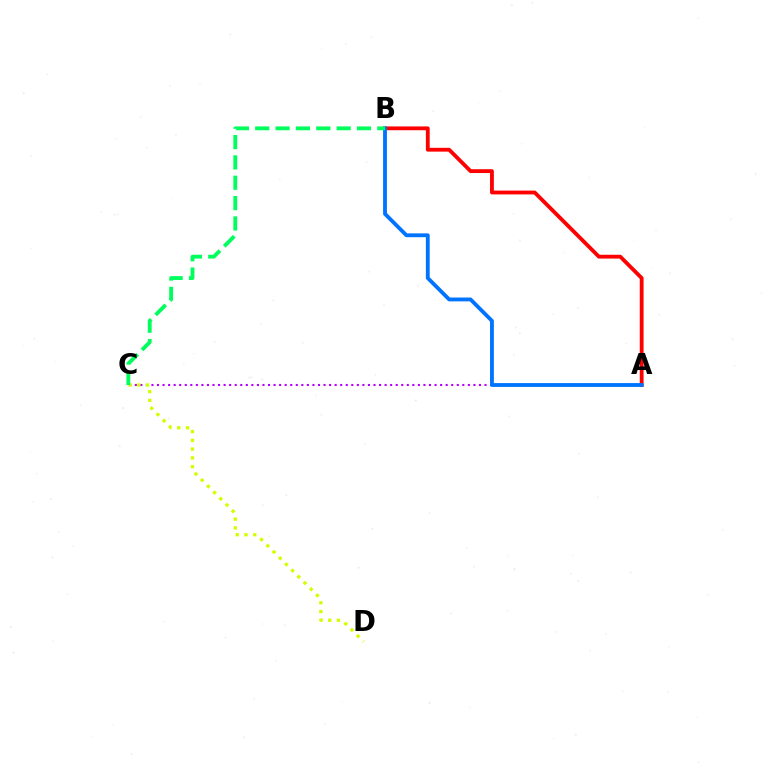{('A', 'B'): [{'color': '#ff0000', 'line_style': 'solid', 'thickness': 2.75}, {'color': '#0074ff', 'line_style': 'solid', 'thickness': 2.76}], ('A', 'C'): [{'color': '#b900ff', 'line_style': 'dotted', 'thickness': 1.51}], ('C', 'D'): [{'color': '#d1ff00', 'line_style': 'dotted', 'thickness': 2.38}], ('B', 'C'): [{'color': '#00ff5c', 'line_style': 'dashed', 'thickness': 2.76}]}